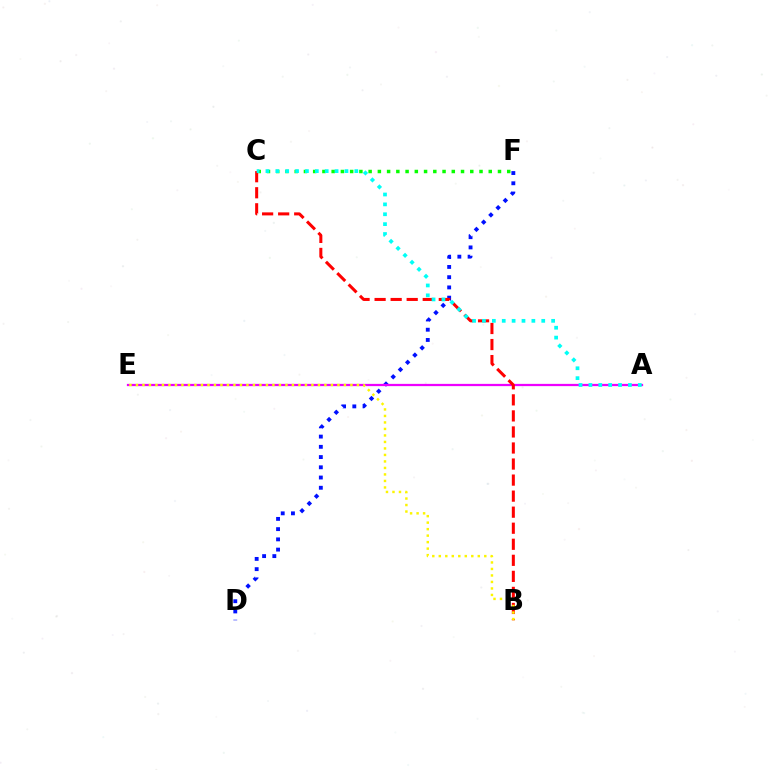{('D', 'F'): [{'color': '#0010ff', 'line_style': 'dotted', 'thickness': 2.78}], ('A', 'E'): [{'color': '#ee00ff', 'line_style': 'solid', 'thickness': 1.62}], ('B', 'C'): [{'color': '#ff0000', 'line_style': 'dashed', 'thickness': 2.18}], ('C', 'F'): [{'color': '#08ff00', 'line_style': 'dotted', 'thickness': 2.51}], ('A', 'C'): [{'color': '#00fff6', 'line_style': 'dotted', 'thickness': 2.68}], ('B', 'E'): [{'color': '#fcf500', 'line_style': 'dotted', 'thickness': 1.77}]}